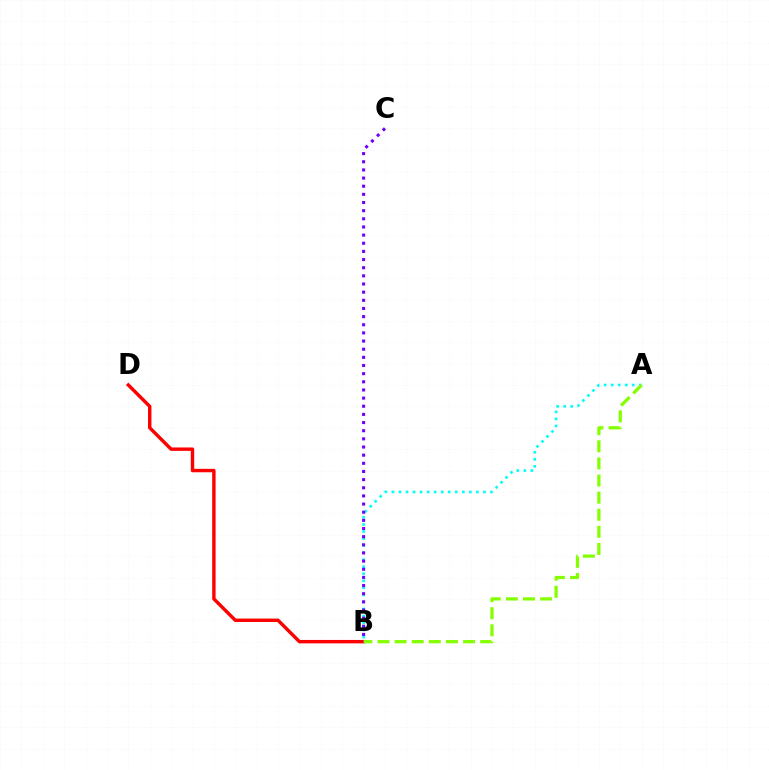{('A', 'B'): [{'color': '#00fff6', 'line_style': 'dotted', 'thickness': 1.91}, {'color': '#84ff00', 'line_style': 'dashed', 'thickness': 2.33}], ('B', 'D'): [{'color': '#ff0000', 'line_style': 'solid', 'thickness': 2.46}], ('B', 'C'): [{'color': '#7200ff', 'line_style': 'dotted', 'thickness': 2.21}]}